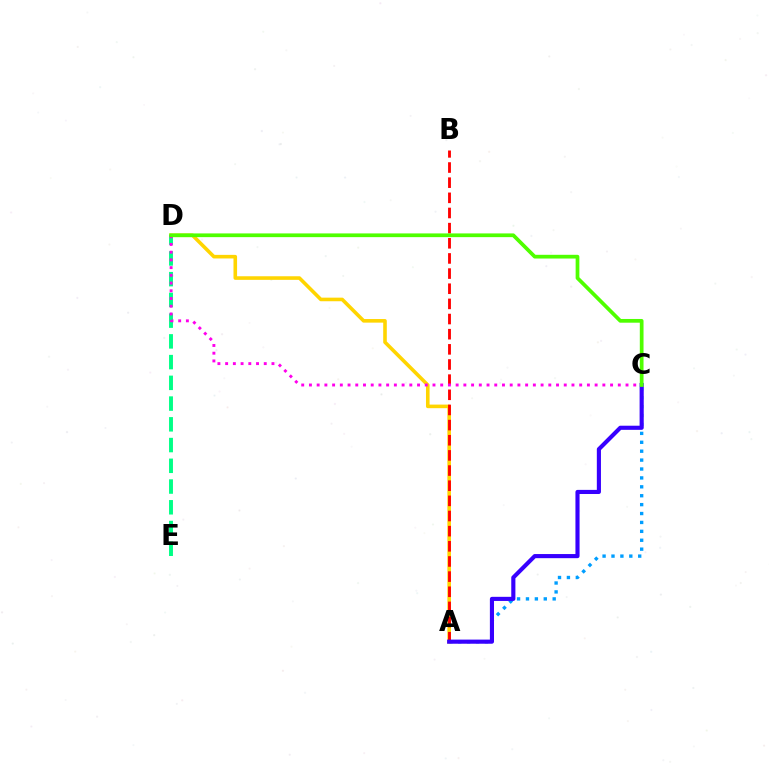{('A', 'C'): [{'color': '#009eff', 'line_style': 'dotted', 'thickness': 2.42}, {'color': '#3700ff', 'line_style': 'solid', 'thickness': 2.97}], ('A', 'D'): [{'color': '#ffd500', 'line_style': 'solid', 'thickness': 2.59}], ('D', 'E'): [{'color': '#00ff86', 'line_style': 'dashed', 'thickness': 2.82}], ('A', 'B'): [{'color': '#ff0000', 'line_style': 'dashed', 'thickness': 2.06}], ('C', 'D'): [{'color': '#ff00ed', 'line_style': 'dotted', 'thickness': 2.1}, {'color': '#4fff00', 'line_style': 'solid', 'thickness': 2.68}]}